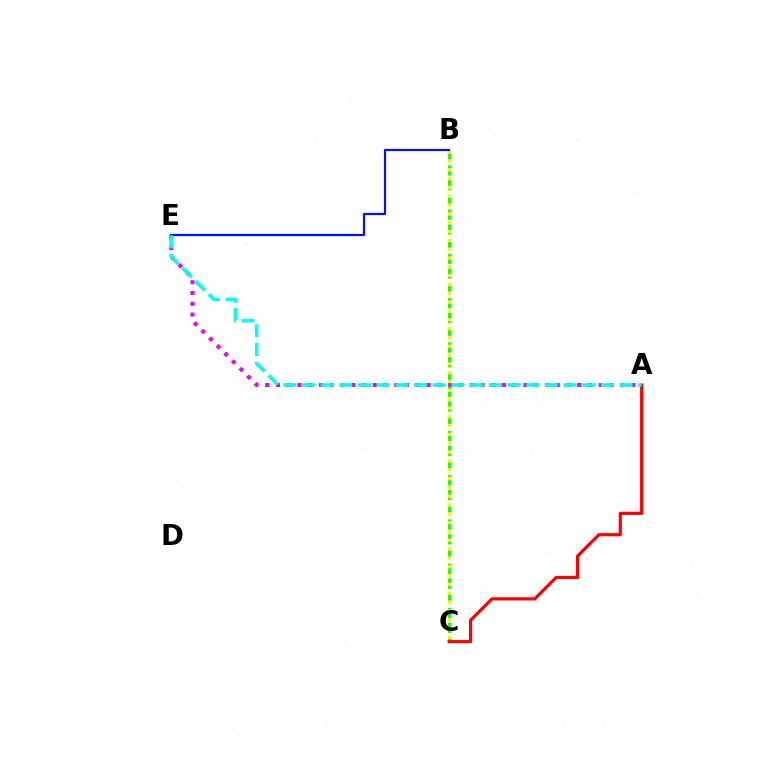{('A', 'E'): [{'color': '#ee00ff', 'line_style': 'dotted', 'thickness': 2.92}, {'color': '#00fff6', 'line_style': 'dashed', 'thickness': 2.54}], ('B', 'C'): [{'color': '#08ff00', 'line_style': 'dashed', 'thickness': 2.0}, {'color': '#fcf500', 'line_style': 'dotted', 'thickness': 2.4}], ('B', 'E'): [{'color': '#0010ff', 'line_style': 'solid', 'thickness': 1.59}], ('A', 'C'): [{'color': '#ff0000', 'line_style': 'solid', 'thickness': 2.3}]}